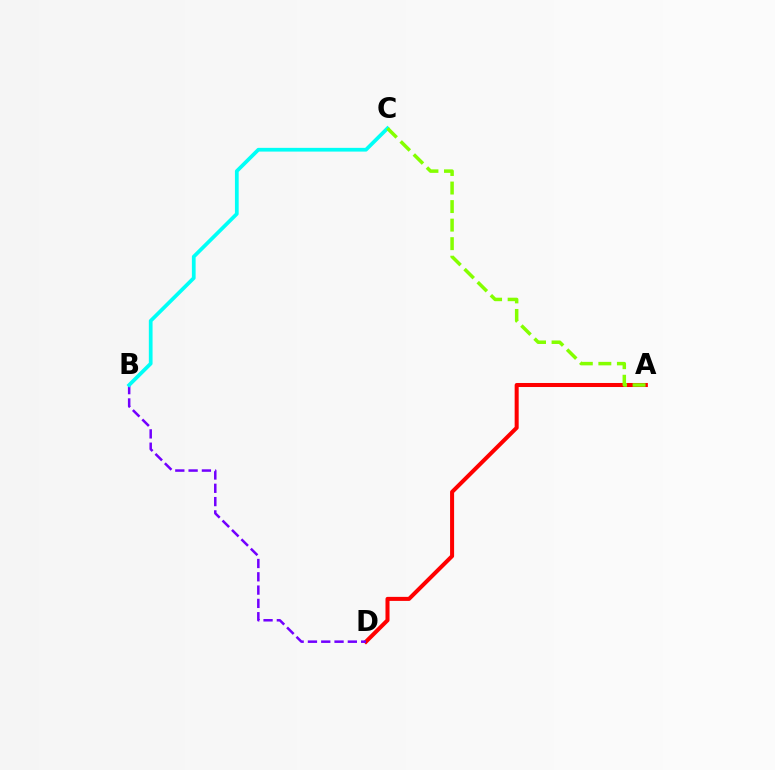{('A', 'D'): [{'color': '#ff0000', 'line_style': 'solid', 'thickness': 2.9}], ('B', 'D'): [{'color': '#7200ff', 'line_style': 'dashed', 'thickness': 1.81}], ('B', 'C'): [{'color': '#00fff6', 'line_style': 'solid', 'thickness': 2.69}], ('A', 'C'): [{'color': '#84ff00', 'line_style': 'dashed', 'thickness': 2.52}]}